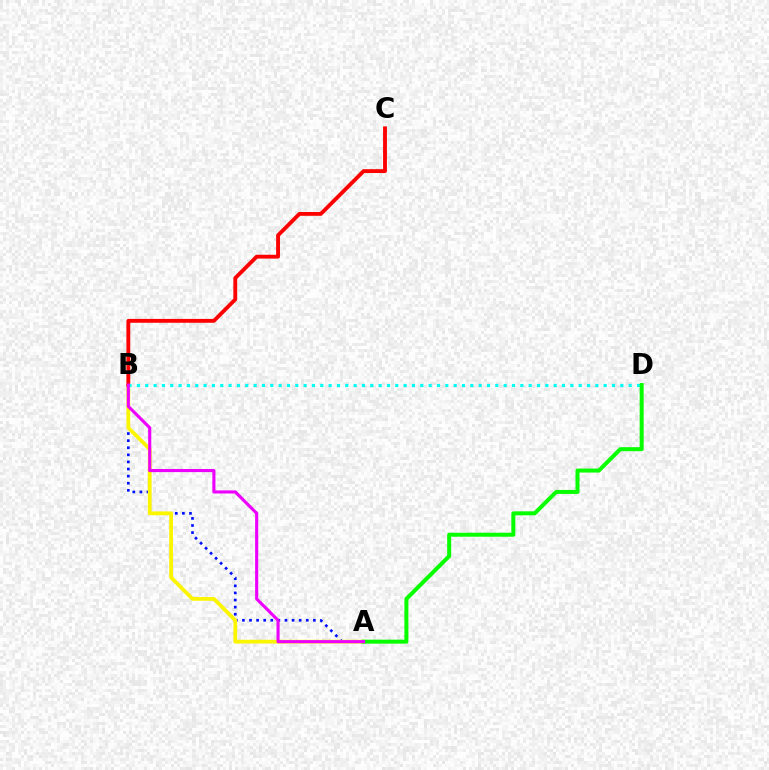{('A', 'B'): [{'color': '#0010ff', 'line_style': 'dotted', 'thickness': 1.93}, {'color': '#fcf500', 'line_style': 'solid', 'thickness': 2.72}, {'color': '#ee00ff', 'line_style': 'solid', 'thickness': 2.24}], ('B', 'C'): [{'color': '#ff0000', 'line_style': 'solid', 'thickness': 2.78}], ('B', 'D'): [{'color': '#00fff6', 'line_style': 'dotted', 'thickness': 2.26}], ('A', 'D'): [{'color': '#08ff00', 'line_style': 'solid', 'thickness': 2.88}]}